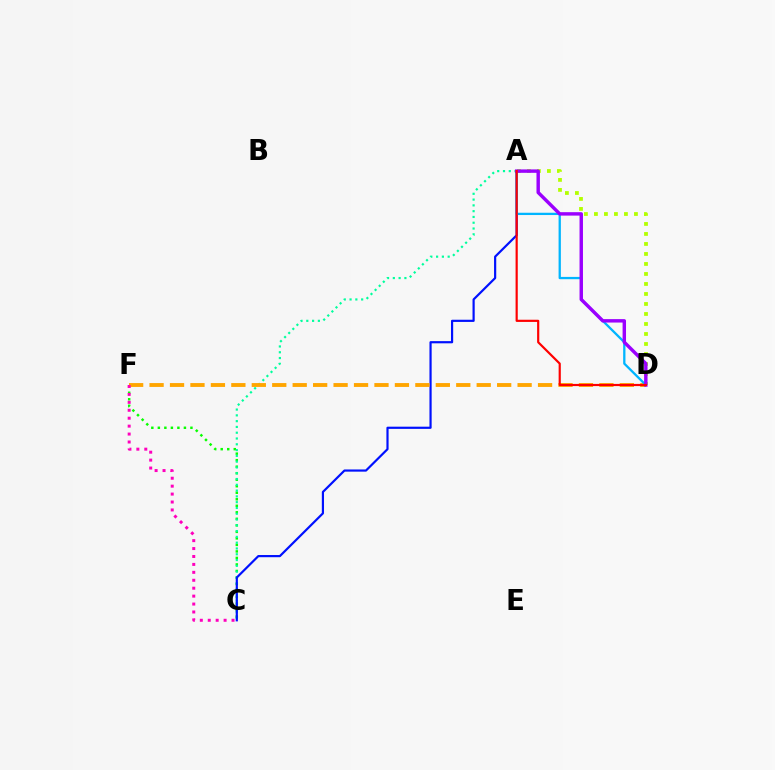{('C', 'F'): [{'color': '#08ff00', 'line_style': 'dotted', 'thickness': 1.77}, {'color': '#ff00bd', 'line_style': 'dotted', 'thickness': 2.15}], ('A', 'C'): [{'color': '#00ff9d', 'line_style': 'dotted', 'thickness': 1.57}, {'color': '#0010ff', 'line_style': 'solid', 'thickness': 1.57}], ('A', 'D'): [{'color': '#b3ff00', 'line_style': 'dotted', 'thickness': 2.72}, {'color': '#00b5ff', 'line_style': 'solid', 'thickness': 1.65}, {'color': '#9b00ff', 'line_style': 'solid', 'thickness': 2.47}, {'color': '#ff0000', 'line_style': 'solid', 'thickness': 1.57}], ('D', 'F'): [{'color': '#ffa500', 'line_style': 'dashed', 'thickness': 2.78}]}